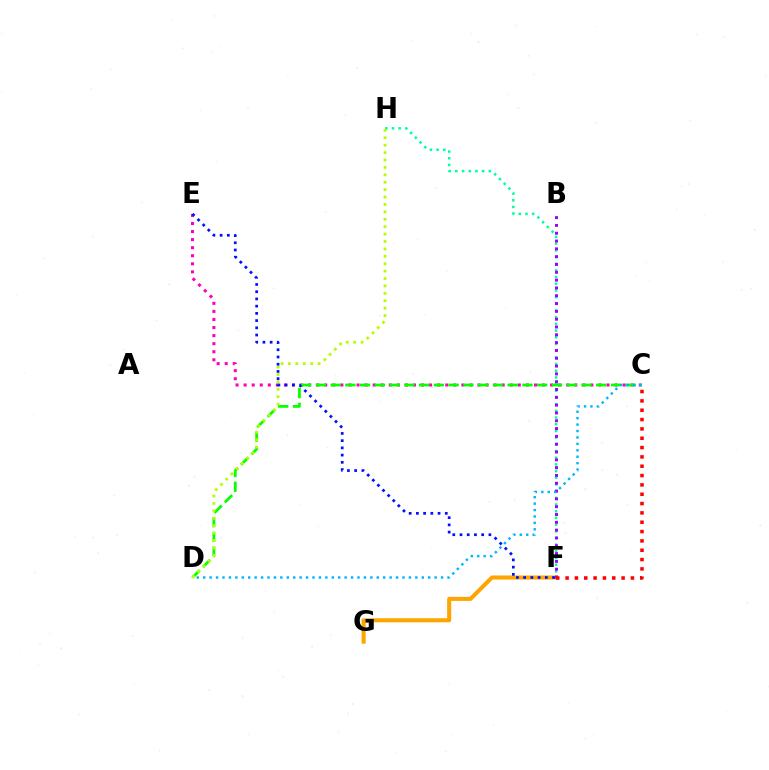{('F', 'G'): [{'color': '#ffa500', 'line_style': 'solid', 'thickness': 2.92}], ('C', 'E'): [{'color': '#ff00bd', 'line_style': 'dotted', 'thickness': 2.19}], ('F', 'H'): [{'color': '#00ff9d', 'line_style': 'dotted', 'thickness': 1.82}], ('C', 'D'): [{'color': '#08ff00', 'line_style': 'dashed', 'thickness': 2.0}, {'color': '#00b5ff', 'line_style': 'dotted', 'thickness': 1.75}], ('B', 'F'): [{'color': '#9b00ff', 'line_style': 'dotted', 'thickness': 2.12}], ('D', 'H'): [{'color': '#b3ff00', 'line_style': 'dotted', 'thickness': 2.01}], ('E', 'F'): [{'color': '#0010ff', 'line_style': 'dotted', 'thickness': 1.96}], ('C', 'F'): [{'color': '#ff0000', 'line_style': 'dotted', 'thickness': 2.54}]}